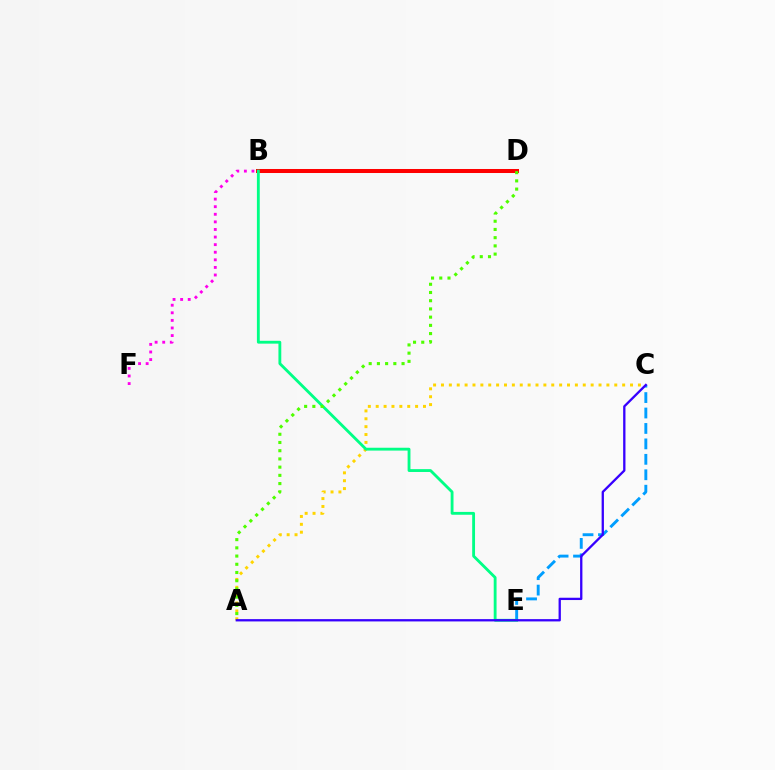{('C', 'E'): [{'color': '#009eff', 'line_style': 'dashed', 'thickness': 2.1}], ('A', 'C'): [{'color': '#ffd500', 'line_style': 'dotted', 'thickness': 2.14}, {'color': '#3700ff', 'line_style': 'solid', 'thickness': 1.66}], ('B', 'D'): [{'color': '#ff0000', 'line_style': 'solid', 'thickness': 2.89}], ('B', 'E'): [{'color': '#00ff86', 'line_style': 'solid', 'thickness': 2.05}], ('B', 'F'): [{'color': '#ff00ed', 'line_style': 'dotted', 'thickness': 2.06}], ('A', 'D'): [{'color': '#4fff00', 'line_style': 'dotted', 'thickness': 2.23}]}